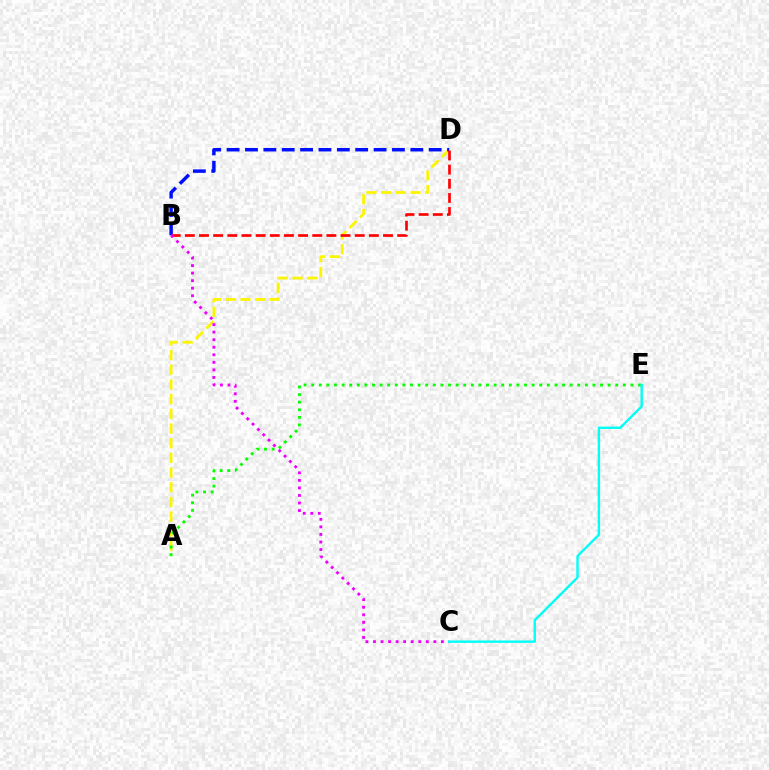{('A', 'D'): [{'color': '#fcf500', 'line_style': 'dashed', 'thickness': 2.0}], ('B', 'D'): [{'color': '#0010ff', 'line_style': 'dashed', 'thickness': 2.5}, {'color': '#ff0000', 'line_style': 'dashed', 'thickness': 1.92}], ('A', 'E'): [{'color': '#08ff00', 'line_style': 'dotted', 'thickness': 2.07}], ('B', 'C'): [{'color': '#ee00ff', 'line_style': 'dotted', 'thickness': 2.05}], ('C', 'E'): [{'color': '#00fff6', 'line_style': 'solid', 'thickness': 1.72}]}